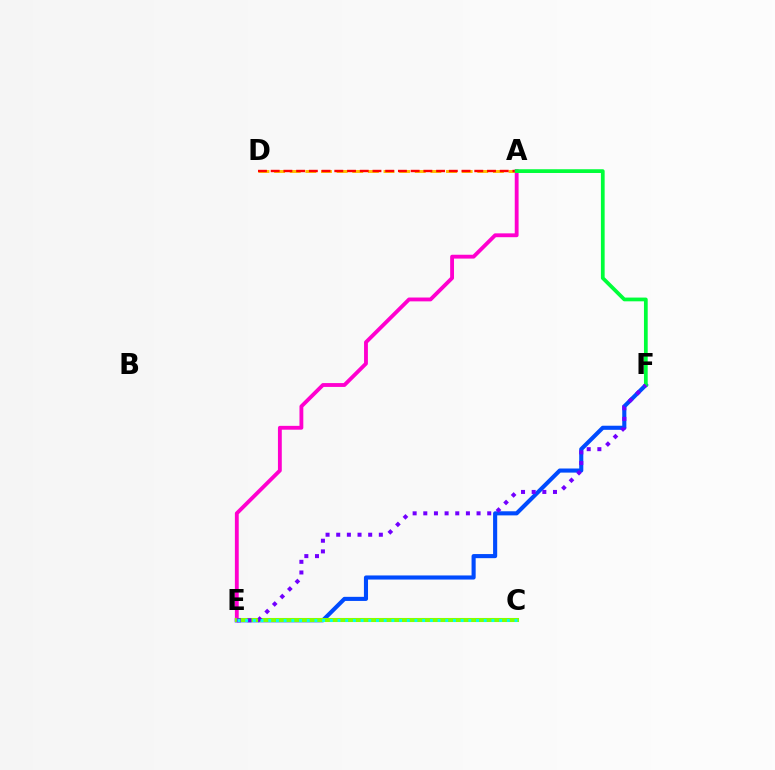{('A', 'D'): [{'color': '#ffbd00', 'line_style': 'dashed', 'thickness': 2.12}, {'color': '#ff0000', 'line_style': 'dashed', 'thickness': 1.73}], ('A', 'E'): [{'color': '#ff00cf', 'line_style': 'solid', 'thickness': 2.77}], ('E', 'F'): [{'color': '#004bff', 'line_style': 'solid', 'thickness': 2.95}, {'color': '#7200ff', 'line_style': 'dotted', 'thickness': 2.89}], ('C', 'E'): [{'color': '#84ff00', 'line_style': 'solid', 'thickness': 2.94}, {'color': '#00fff6', 'line_style': 'dotted', 'thickness': 2.09}], ('A', 'F'): [{'color': '#00ff39', 'line_style': 'solid', 'thickness': 2.7}]}